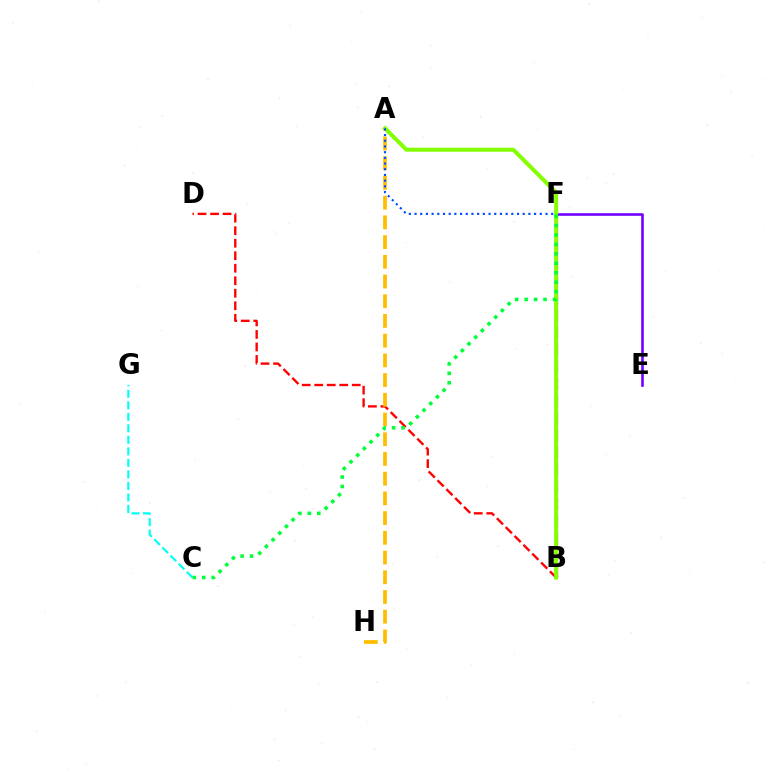{('B', 'F'): [{'color': '#ff00cf', 'line_style': 'dashed', 'thickness': 2.33}], ('B', 'D'): [{'color': '#ff0000', 'line_style': 'dashed', 'thickness': 1.7}], ('E', 'F'): [{'color': '#7200ff', 'line_style': 'solid', 'thickness': 1.88}], ('A', 'H'): [{'color': '#ffbd00', 'line_style': 'dashed', 'thickness': 2.68}], ('A', 'B'): [{'color': '#84ff00', 'line_style': 'solid', 'thickness': 2.88}], ('C', 'G'): [{'color': '#00fff6', 'line_style': 'dashed', 'thickness': 1.56}], ('C', 'F'): [{'color': '#00ff39', 'line_style': 'dotted', 'thickness': 2.57}], ('A', 'F'): [{'color': '#004bff', 'line_style': 'dotted', 'thickness': 1.55}]}